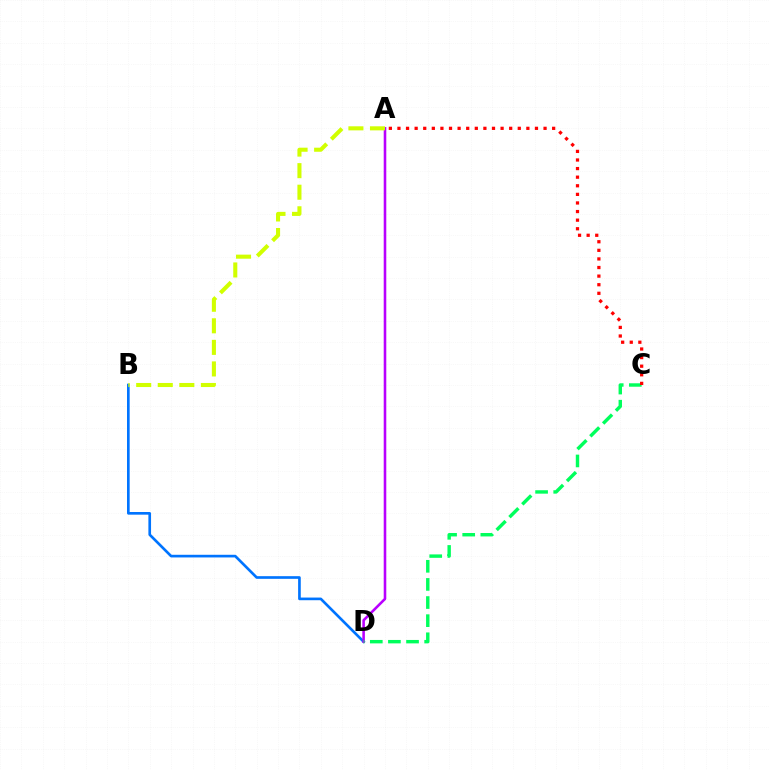{('B', 'D'): [{'color': '#0074ff', 'line_style': 'solid', 'thickness': 1.92}], ('A', 'D'): [{'color': '#b900ff', 'line_style': 'solid', 'thickness': 1.86}], ('C', 'D'): [{'color': '#00ff5c', 'line_style': 'dashed', 'thickness': 2.46}], ('A', 'C'): [{'color': '#ff0000', 'line_style': 'dotted', 'thickness': 2.34}], ('A', 'B'): [{'color': '#d1ff00', 'line_style': 'dashed', 'thickness': 2.93}]}